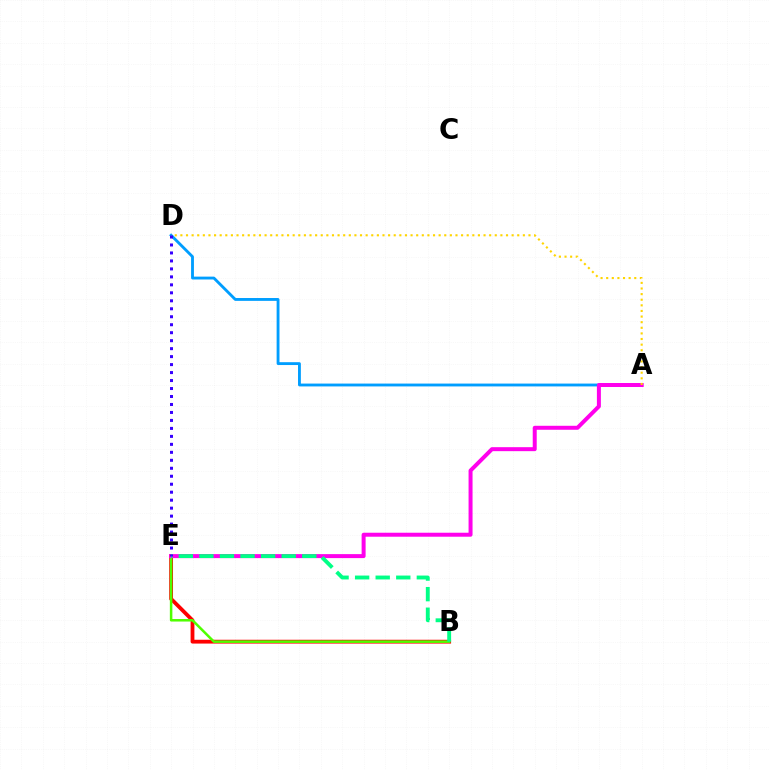{('B', 'E'): [{'color': '#ff0000', 'line_style': 'solid', 'thickness': 2.74}, {'color': '#4fff00', 'line_style': 'solid', 'thickness': 1.81}, {'color': '#00ff86', 'line_style': 'dashed', 'thickness': 2.79}], ('A', 'D'): [{'color': '#009eff', 'line_style': 'solid', 'thickness': 2.05}, {'color': '#ffd500', 'line_style': 'dotted', 'thickness': 1.53}], ('A', 'E'): [{'color': '#ff00ed', 'line_style': 'solid', 'thickness': 2.87}], ('D', 'E'): [{'color': '#3700ff', 'line_style': 'dotted', 'thickness': 2.17}]}